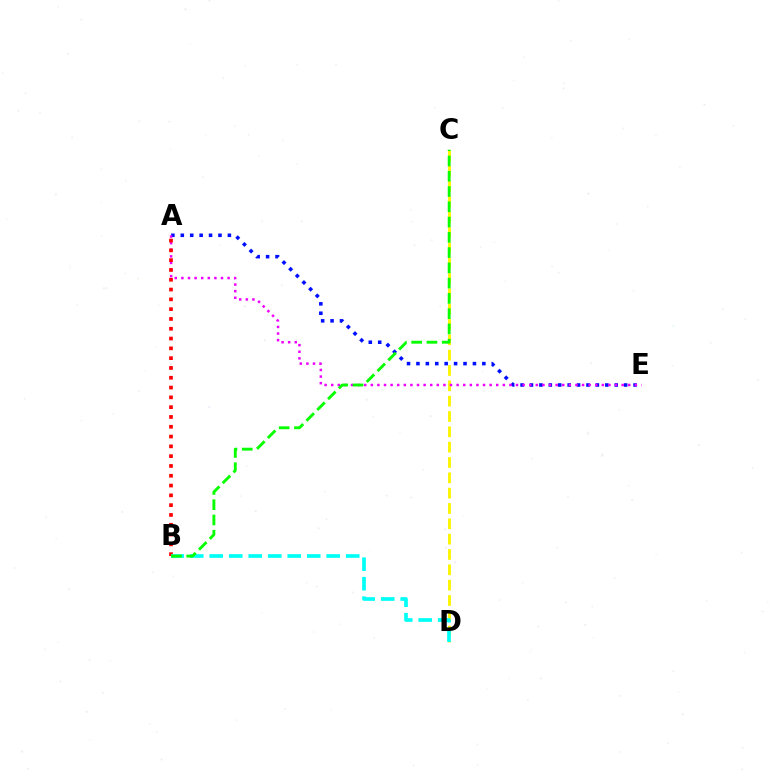{('C', 'D'): [{'color': '#fcf500', 'line_style': 'dashed', 'thickness': 2.08}], ('A', 'E'): [{'color': '#0010ff', 'line_style': 'dotted', 'thickness': 2.56}, {'color': '#ee00ff', 'line_style': 'dotted', 'thickness': 1.79}], ('A', 'B'): [{'color': '#ff0000', 'line_style': 'dotted', 'thickness': 2.66}], ('B', 'D'): [{'color': '#00fff6', 'line_style': 'dashed', 'thickness': 2.65}], ('B', 'C'): [{'color': '#08ff00', 'line_style': 'dashed', 'thickness': 2.07}]}